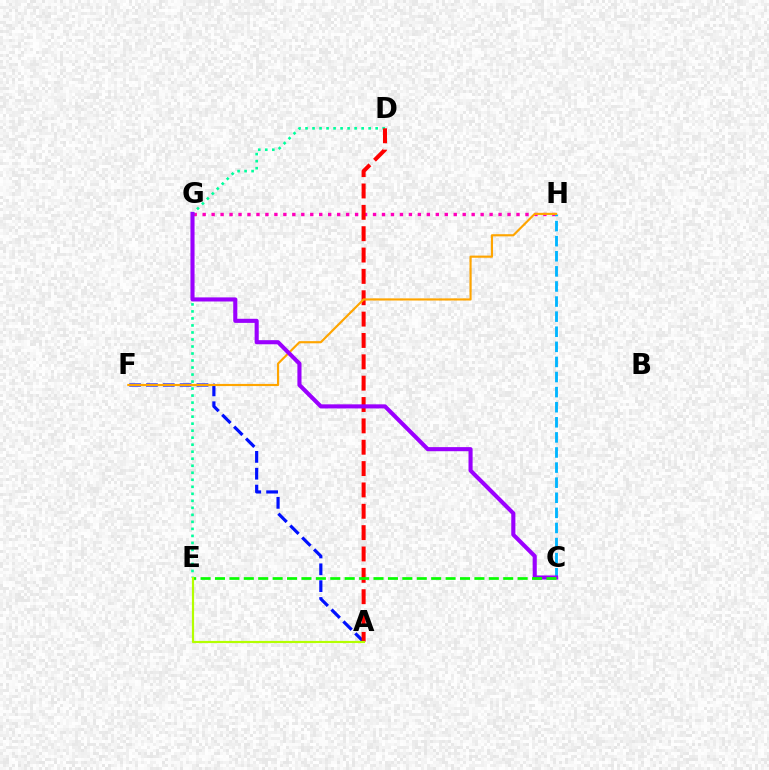{('G', 'H'): [{'color': '#ff00bd', 'line_style': 'dotted', 'thickness': 2.44}], ('D', 'E'): [{'color': '#00ff9d', 'line_style': 'dotted', 'thickness': 1.91}], ('A', 'F'): [{'color': '#0010ff', 'line_style': 'dashed', 'thickness': 2.29}], ('C', 'H'): [{'color': '#00b5ff', 'line_style': 'dashed', 'thickness': 2.05}], ('A', 'D'): [{'color': '#ff0000', 'line_style': 'dashed', 'thickness': 2.9}], ('F', 'H'): [{'color': '#ffa500', 'line_style': 'solid', 'thickness': 1.55}], ('C', 'G'): [{'color': '#9b00ff', 'line_style': 'solid', 'thickness': 2.95}], ('C', 'E'): [{'color': '#08ff00', 'line_style': 'dashed', 'thickness': 1.96}], ('A', 'E'): [{'color': '#b3ff00', 'line_style': 'solid', 'thickness': 1.58}]}